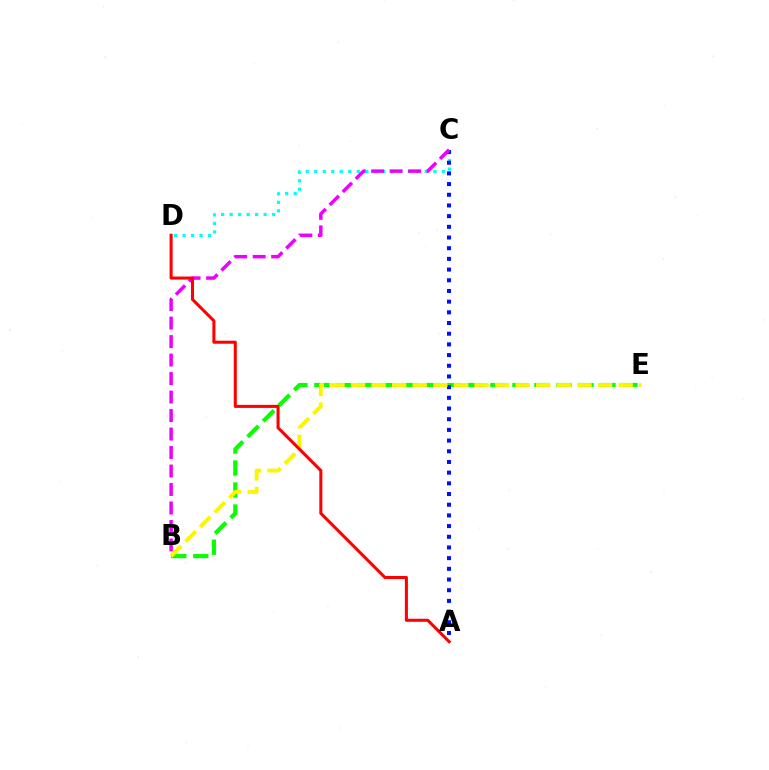{('C', 'D'): [{'color': '#00fff6', 'line_style': 'dotted', 'thickness': 2.31}], ('B', 'E'): [{'color': '#08ff00', 'line_style': 'dashed', 'thickness': 2.99}, {'color': '#fcf500', 'line_style': 'dashed', 'thickness': 2.8}], ('A', 'C'): [{'color': '#0010ff', 'line_style': 'dotted', 'thickness': 2.9}], ('B', 'C'): [{'color': '#ee00ff', 'line_style': 'dashed', 'thickness': 2.51}], ('A', 'D'): [{'color': '#ff0000', 'line_style': 'solid', 'thickness': 2.19}]}